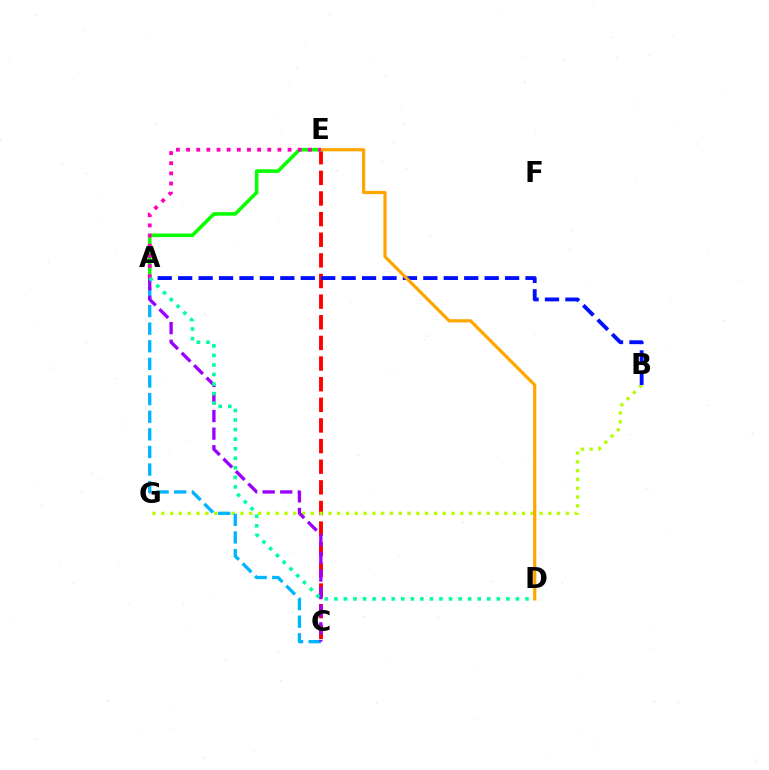{('C', 'E'): [{'color': '#ff0000', 'line_style': 'dashed', 'thickness': 2.8}], ('B', 'G'): [{'color': '#b3ff00', 'line_style': 'dotted', 'thickness': 2.39}], ('A', 'B'): [{'color': '#0010ff', 'line_style': 'dashed', 'thickness': 2.78}], ('A', 'E'): [{'color': '#08ff00', 'line_style': 'solid', 'thickness': 2.57}, {'color': '#ff00bd', 'line_style': 'dotted', 'thickness': 2.76}], ('A', 'C'): [{'color': '#00b5ff', 'line_style': 'dashed', 'thickness': 2.39}, {'color': '#9b00ff', 'line_style': 'dashed', 'thickness': 2.39}], ('D', 'E'): [{'color': '#ffa500', 'line_style': 'solid', 'thickness': 2.31}], ('A', 'D'): [{'color': '#00ff9d', 'line_style': 'dotted', 'thickness': 2.6}]}